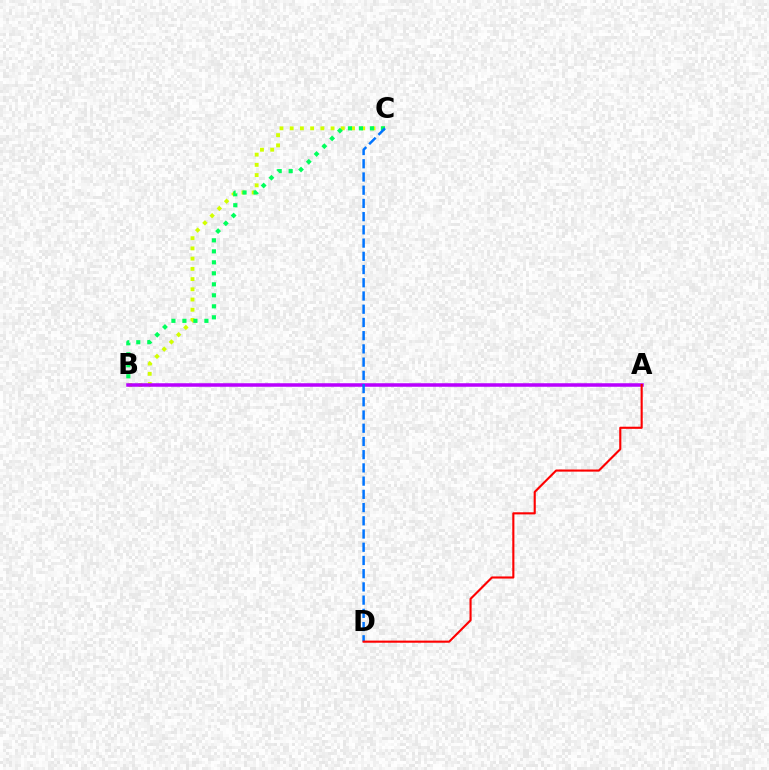{('B', 'C'): [{'color': '#d1ff00', 'line_style': 'dotted', 'thickness': 2.78}, {'color': '#00ff5c', 'line_style': 'dotted', 'thickness': 2.99}], ('A', 'B'): [{'color': '#b900ff', 'line_style': 'solid', 'thickness': 2.54}], ('C', 'D'): [{'color': '#0074ff', 'line_style': 'dashed', 'thickness': 1.8}], ('A', 'D'): [{'color': '#ff0000', 'line_style': 'solid', 'thickness': 1.53}]}